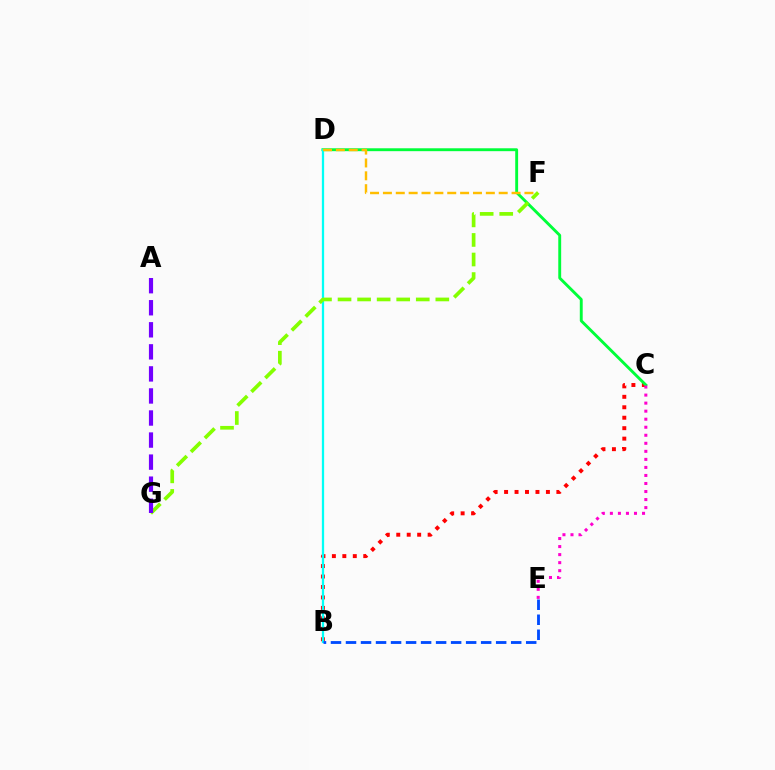{('B', 'C'): [{'color': '#ff0000', 'line_style': 'dotted', 'thickness': 2.84}], ('C', 'D'): [{'color': '#00ff39', 'line_style': 'solid', 'thickness': 2.08}], ('B', 'D'): [{'color': '#00fff6', 'line_style': 'solid', 'thickness': 1.63}], ('C', 'E'): [{'color': '#ff00cf', 'line_style': 'dotted', 'thickness': 2.18}], ('D', 'F'): [{'color': '#ffbd00', 'line_style': 'dashed', 'thickness': 1.75}], ('F', 'G'): [{'color': '#84ff00', 'line_style': 'dashed', 'thickness': 2.66}], ('A', 'G'): [{'color': '#7200ff', 'line_style': 'dashed', 'thickness': 3.0}], ('B', 'E'): [{'color': '#004bff', 'line_style': 'dashed', 'thickness': 2.04}]}